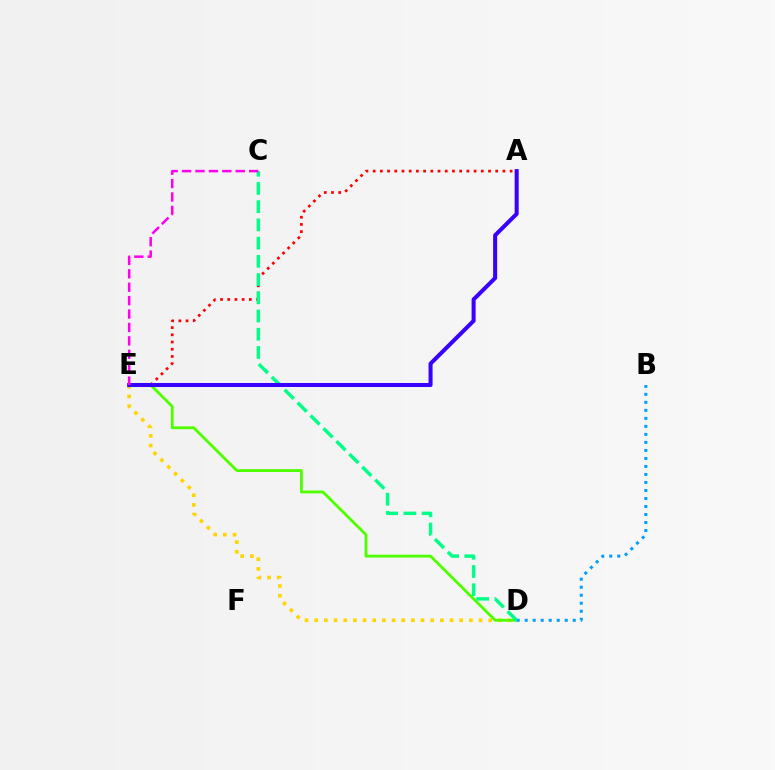{('A', 'E'): [{'color': '#ff0000', 'line_style': 'dotted', 'thickness': 1.96}, {'color': '#3700ff', 'line_style': 'solid', 'thickness': 2.9}], ('D', 'E'): [{'color': '#ffd500', 'line_style': 'dotted', 'thickness': 2.63}, {'color': '#4fff00', 'line_style': 'solid', 'thickness': 2.04}], ('B', 'D'): [{'color': '#009eff', 'line_style': 'dotted', 'thickness': 2.18}], ('C', 'D'): [{'color': '#00ff86', 'line_style': 'dashed', 'thickness': 2.48}], ('C', 'E'): [{'color': '#ff00ed', 'line_style': 'dashed', 'thickness': 1.82}]}